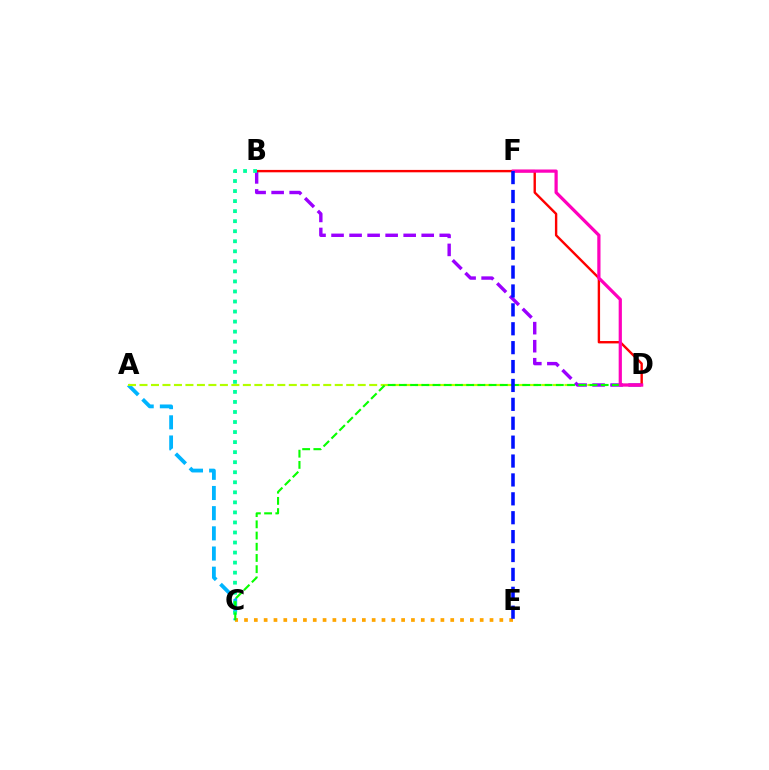{('A', 'C'): [{'color': '#00b5ff', 'line_style': 'dashed', 'thickness': 2.74}], ('A', 'D'): [{'color': '#b3ff00', 'line_style': 'dashed', 'thickness': 1.56}], ('C', 'E'): [{'color': '#ffa500', 'line_style': 'dotted', 'thickness': 2.67}], ('B', 'D'): [{'color': '#9b00ff', 'line_style': 'dashed', 'thickness': 2.45}, {'color': '#ff0000', 'line_style': 'solid', 'thickness': 1.72}], ('B', 'C'): [{'color': '#00ff9d', 'line_style': 'dotted', 'thickness': 2.73}], ('C', 'D'): [{'color': '#08ff00', 'line_style': 'dashed', 'thickness': 1.52}], ('D', 'F'): [{'color': '#ff00bd', 'line_style': 'solid', 'thickness': 2.32}], ('E', 'F'): [{'color': '#0010ff', 'line_style': 'dashed', 'thickness': 2.57}]}